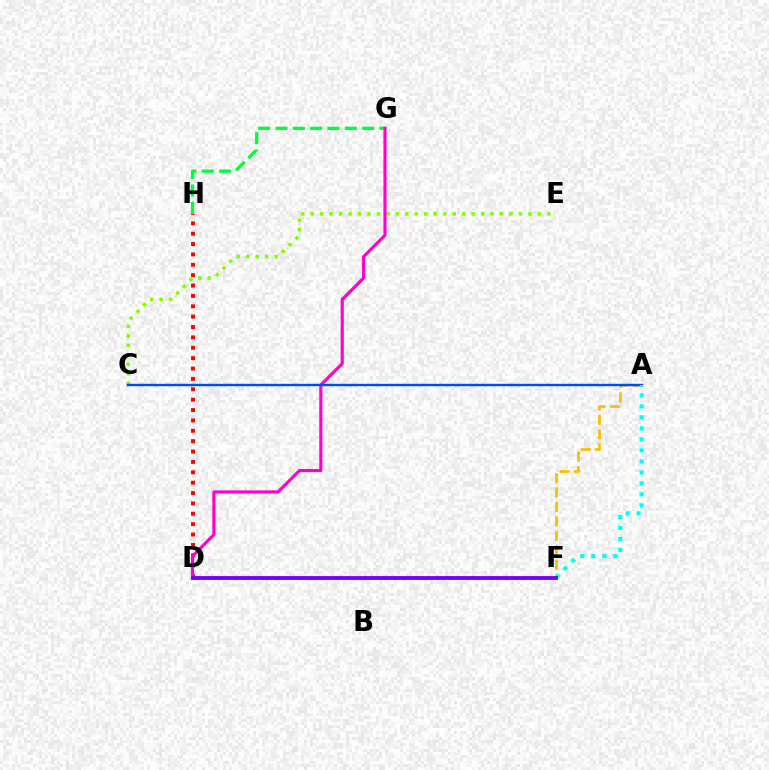{('C', 'E'): [{'color': '#84ff00', 'line_style': 'dotted', 'thickness': 2.57}], ('G', 'H'): [{'color': '#00ff39', 'line_style': 'dashed', 'thickness': 2.35}], ('A', 'F'): [{'color': '#ffbd00', 'line_style': 'dashed', 'thickness': 1.96}, {'color': '#00fff6', 'line_style': 'dotted', 'thickness': 2.99}], ('D', 'H'): [{'color': '#ff0000', 'line_style': 'dotted', 'thickness': 2.82}], ('D', 'G'): [{'color': '#ff00cf', 'line_style': 'solid', 'thickness': 2.25}], ('A', 'C'): [{'color': '#004bff', 'line_style': 'solid', 'thickness': 1.74}], ('D', 'F'): [{'color': '#7200ff', 'line_style': 'solid', 'thickness': 2.76}]}